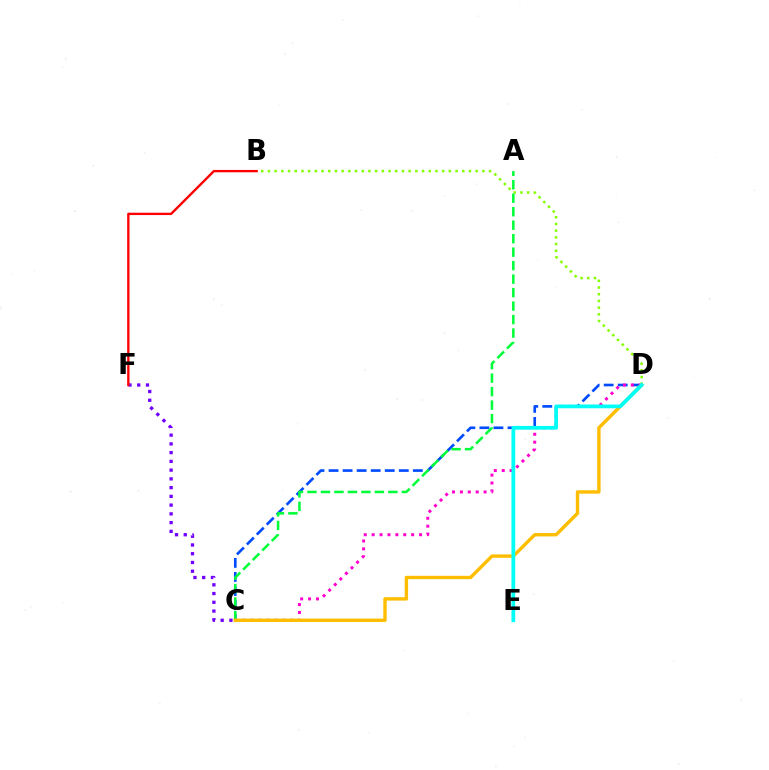{('C', 'D'): [{'color': '#004bff', 'line_style': 'dashed', 'thickness': 1.91}, {'color': '#ff00cf', 'line_style': 'dotted', 'thickness': 2.15}, {'color': '#ffbd00', 'line_style': 'solid', 'thickness': 2.44}], ('C', 'F'): [{'color': '#7200ff', 'line_style': 'dotted', 'thickness': 2.38}], ('B', 'D'): [{'color': '#84ff00', 'line_style': 'dotted', 'thickness': 1.82}], ('B', 'F'): [{'color': '#ff0000', 'line_style': 'solid', 'thickness': 1.7}], ('A', 'C'): [{'color': '#00ff39', 'line_style': 'dashed', 'thickness': 1.83}], ('D', 'E'): [{'color': '#00fff6', 'line_style': 'solid', 'thickness': 2.69}]}